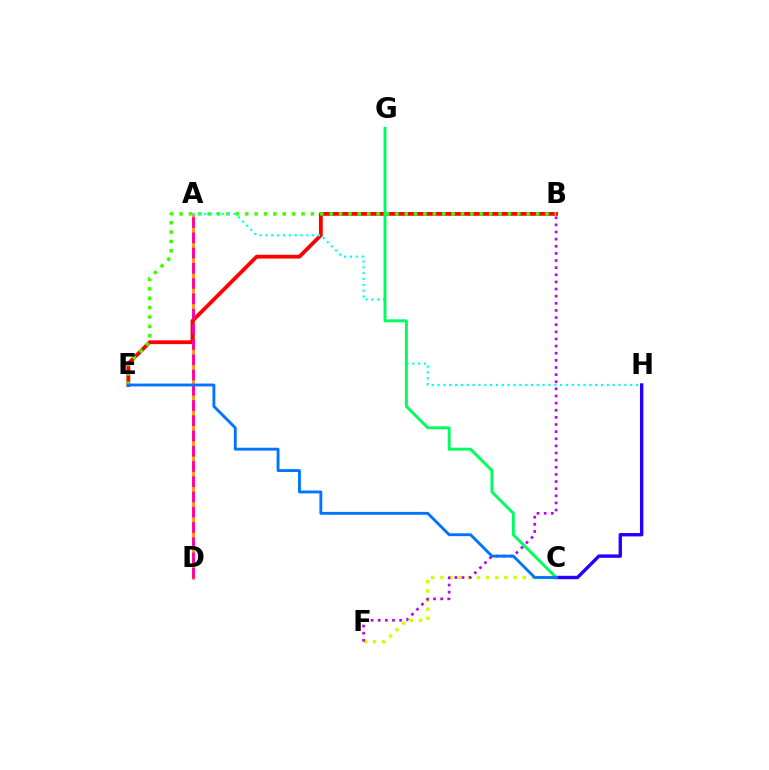{('C', 'H'): [{'color': '#2500ff', 'line_style': 'solid', 'thickness': 2.44}], ('A', 'D'): [{'color': '#ff9400', 'line_style': 'solid', 'thickness': 2.03}, {'color': '#ff00ac', 'line_style': 'dashed', 'thickness': 2.07}], ('C', 'F'): [{'color': '#d1ff00', 'line_style': 'dotted', 'thickness': 2.49}], ('B', 'E'): [{'color': '#ff0000', 'line_style': 'solid', 'thickness': 2.73}, {'color': '#3dff00', 'line_style': 'dotted', 'thickness': 2.55}], ('B', 'F'): [{'color': '#b900ff', 'line_style': 'dotted', 'thickness': 1.94}], ('A', 'H'): [{'color': '#00fff6', 'line_style': 'dotted', 'thickness': 1.59}], ('C', 'G'): [{'color': '#00ff5c', 'line_style': 'solid', 'thickness': 2.12}], ('C', 'E'): [{'color': '#0074ff', 'line_style': 'solid', 'thickness': 2.06}]}